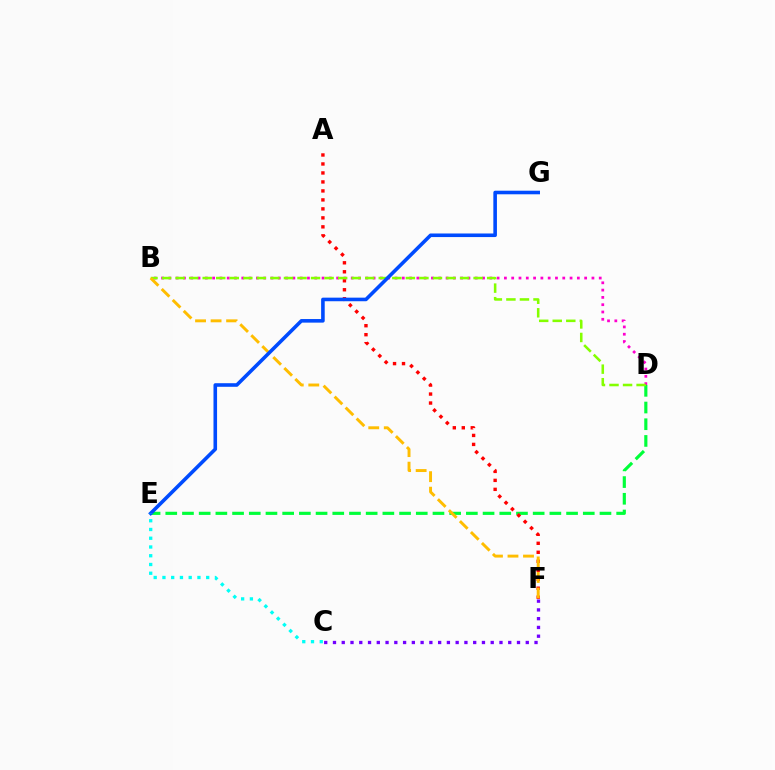{('C', 'F'): [{'color': '#7200ff', 'line_style': 'dotted', 'thickness': 2.38}], ('D', 'E'): [{'color': '#00ff39', 'line_style': 'dashed', 'thickness': 2.27}], ('A', 'F'): [{'color': '#ff0000', 'line_style': 'dotted', 'thickness': 2.44}], ('B', 'D'): [{'color': '#ff00cf', 'line_style': 'dotted', 'thickness': 1.98}, {'color': '#84ff00', 'line_style': 'dashed', 'thickness': 1.84}], ('B', 'F'): [{'color': '#ffbd00', 'line_style': 'dashed', 'thickness': 2.11}], ('E', 'G'): [{'color': '#004bff', 'line_style': 'solid', 'thickness': 2.58}], ('C', 'E'): [{'color': '#00fff6', 'line_style': 'dotted', 'thickness': 2.38}]}